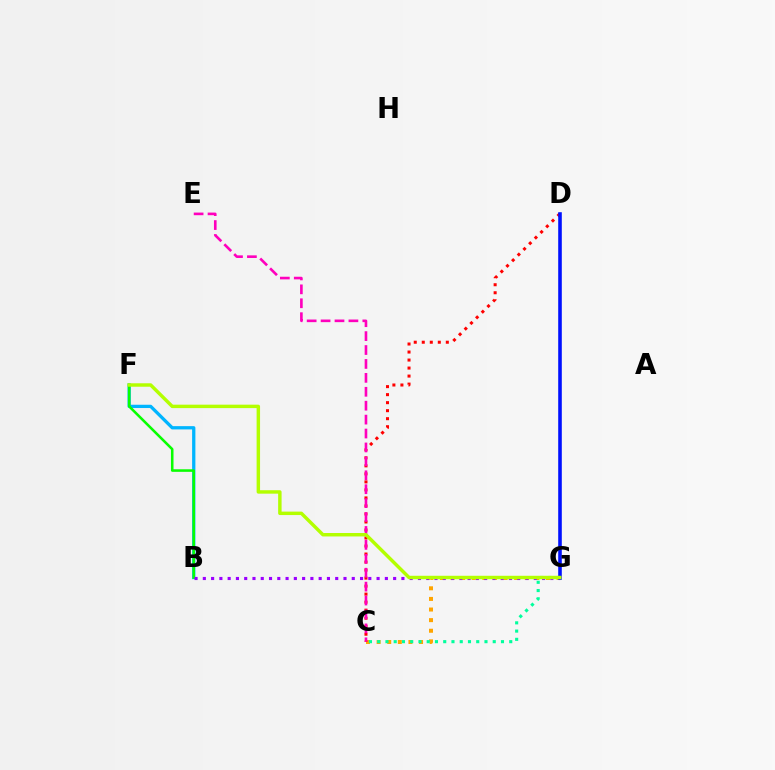{('C', 'G'): [{'color': '#ffa500', 'line_style': 'dotted', 'thickness': 2.88}, {'color': '#00ff9d', 'line_style': 'dotted', 'thickness': 2.24}], ('C', 'D'): [{'color': '#ff0000', 'line_style': 'dotted', 'thickness': 2.18}], ('B', 'F'): [{'color': '#00b5ff', 'line_style': 'solid', 'thickness': 2.36}, {'color': '#08ff00', 'line_style': 'solid', 'thickness': 1.84}], ('B', 'G'): [{'color': '#9b00ff', 'line_style': 'dotted', 'thickness': 2.25}], ('D', 'G'): [{'color': '#0010ff', 'line_style': 'solid', 'thickness': 2.58}], ('C', 'E'): [{'color': '#ff00bd', 'line_style': 'dashed', 'thickness': 1.89}], ('F', 'G'): [{'color': '#b3ff00', 'line_style': 'solid', 'thickness': 2.48}]}